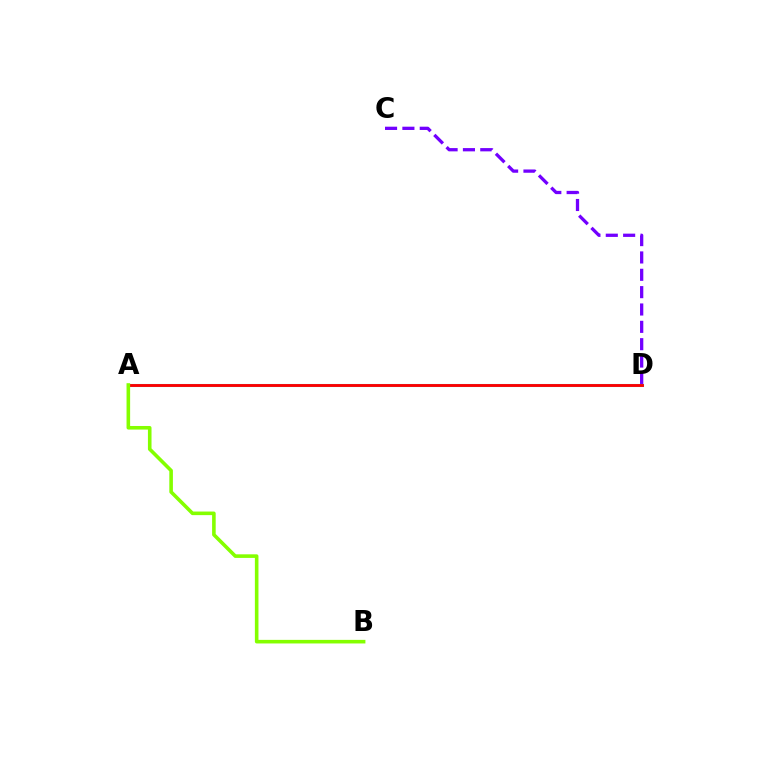{('C', 'D'): [{'color': '#7200ff', 'line_style': 'dashed', 'thickness': 2.36}], ('A', 'D'): [{'color': '#00fff6', 'line_style': 'solid', 'thickness': 2.22}, {'color': '#ff0000', 'line_style': 'solid', 'thickness': 2.06}], ('A', 'B'): [{'color': '#84ff00', 'line_style': 'solid', 'thickness': 2.59}]}